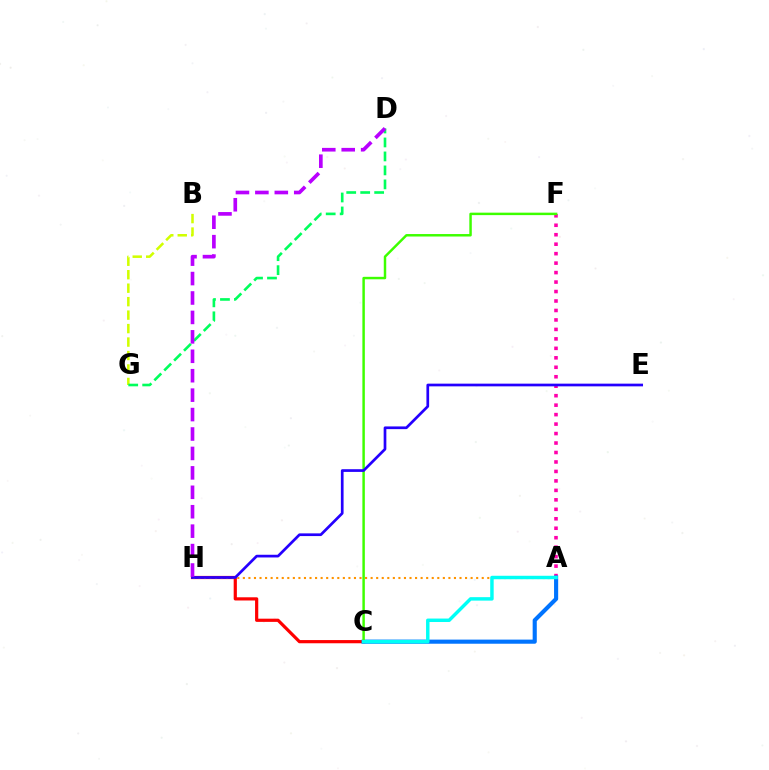{('C', 'H'): [{'color': '#ff0000', 'line_style': 'solid', 'thickness': 2.3}], ('A', 'F'): [{'color': '#ff00ac', 'line_style': 'dotted', 'thickness': 2.57}], ('B', 'G'): [{'color': '#d1ff00', 'line_style': 'dashed', 'thickness': 1.83}], ('A', 'H'): [{'color': '#ff9400', 'line_style': 'dotted', 'thickness': 1.51}], ('A', 'C'): [{'color': '#0074ff', 'line_style': 'solid', 'thickness': 2.97}, {'color': '#00fff6', 'line_style': 'solid', 'thickness': 2.49}], ('C', 'F'): [{'color': '#3dff00', 'line_style': 'solid', 'thickness': 1.78}], ('E', 'H'): [{'color': '#2500ff', 'line_style': 'solid', 'thickness': 1.95}], ('D', 'G'): [{'color': '#00ff5c', 'line_style': 'dashed', 'thickness': 1.9}], ('D', 'H'): [{'color': '#b900ff', 'line_style': 'dashed', 'thickness': 2.64}]}